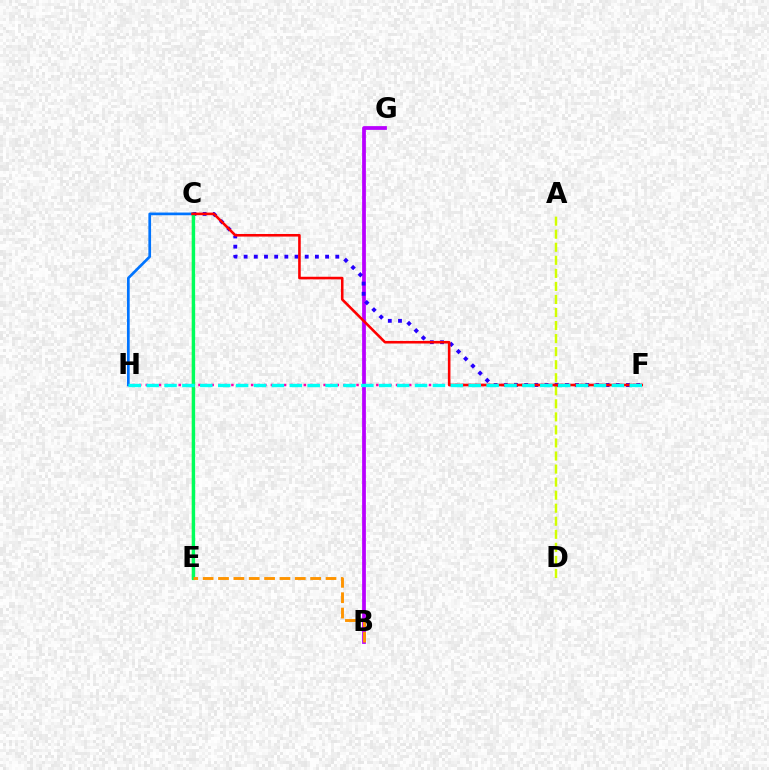{('C', 'E'): [{'color': '#3dff00', 'line_style': 'solid', 'thickness': 1.71}, {'color': '#00ff5c', 'line_style': 'solid', 'thickness': 2.36}], ('F', 'H'): [{'color': '#ff00ac', 'line_style': 'dotted', 'thickness': 1.79}, {'color': '#00fff6', 'line_style': 'dashed', 'thickness': 2.43}], ('B', 'G'): [{'color': '#b900ff', 'line_style': 'solid', 'thickness': 2.7}], ('C', 'F'): [{'color': '#2500ff', 'line_style': 'dotted', 'thickness': 2.77}, {'color': '#ff0000', 'line_style': 'solid', 'thickness': 1.86}], ('C', 'H'): [{'color': '#0074ff', 'line_style': 'solid', 'thickness': 1.95}], ('A', 'D'): [{'color': '#d1ff00', 'line_style': 'dashed', 'thickness': 1.77}], ('B', 'E'): [{'color': '#ff9400', 'line_style': 'dashed', 'thickness': 2.09}]}